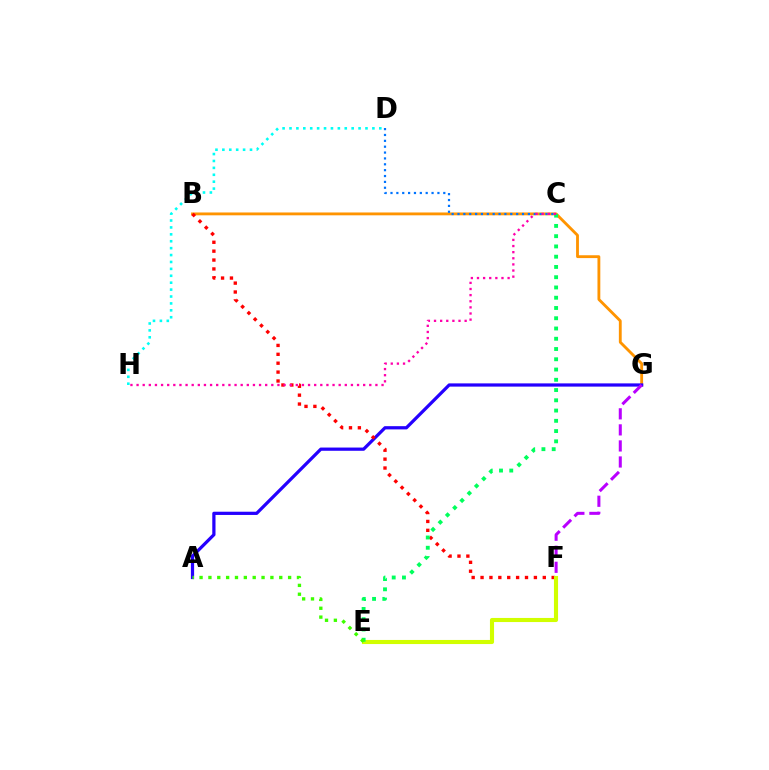{('B', 'G'): [{'color': '#ff9400', 'line_style': 'solid', 'thickness': 2.04}], ('A', 'G'): [{'color': '#2500ff', 'line_style': 'solid', 'thickness': 2.33}], ('F', 'G'): [{'color': '#b900ff', 'line_style': 'dashed', 'thickness': 2.18}], ('C', 'D'): [{'color': '#0074ff', 'line_style': 'dotted', 'thickness': 1.59}], ('B', 'F'): [{'color': '#ff0000', 'line_style': 'dotted', 'thickness': 2.42}], ('E', 'F'): [{'color': '#d1ff00', 'line_style': 'solid', 'thickness': 2.96}], ('C', 'E'): [{'color': '#00ff5c', 'line_style': 'dotted', 'thickness': 2.79}], ('D', 'H'): [{'color': '#00fff6', 'line_style': 'dotted', 'thickness': 1.88}], ('C', 'H'): [{'color': '#ff00ac', 'line_style': 'dotted', 'thickness': 1.66}], ('A', 'E'): [{'color': '#3dff00', 'line_style': 'dotted', 'thickness': 2.41}]}